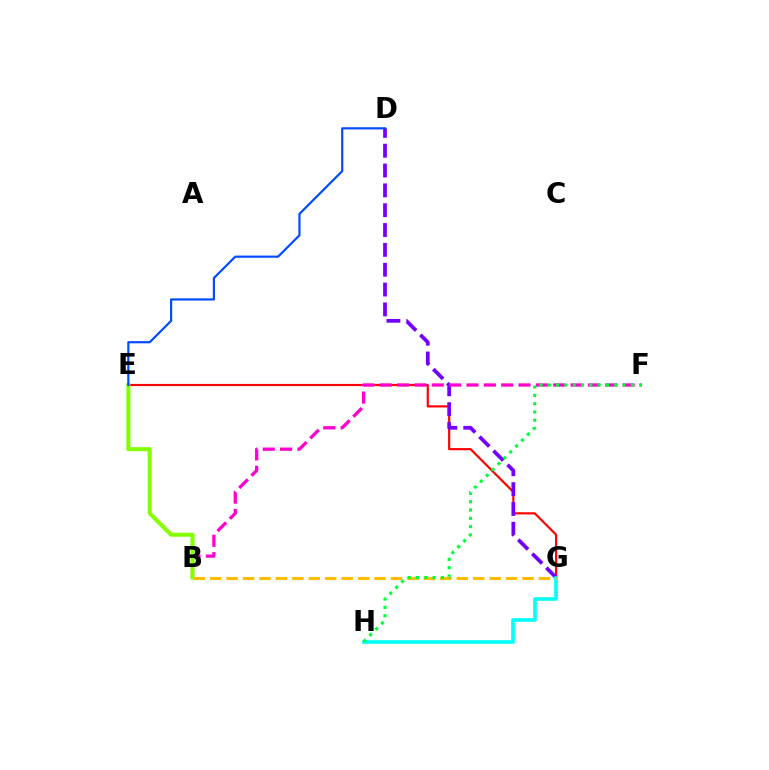{('E', 'G'): [{'color': '#ff0000', 'line_style': 'solid', 'thickness': 1.56}], ('D', 'G'): [{'color': '#7200ff', 'line_style': 'dashed', 'thickness': 2.7}], ('G', 'H'): [{'color': '#00fff6', 'line_style': 'solid', 'thickness': 2.6}], ('B', 'F'): [{'color': '#ff00cf', 'line_style': 'dashed', 'thickness': 2.36}], ('B', 'E'): [{'color': '#84ff00', 'line_style': 'solid', 'thickness': 2.91}], ('D', 'E'): [{'color': '#004bff', 'line_style': 'solid', 'thickness': 1.57}], ('B', 'G'): [{'color': '#ffbd00', 'line_style': 'dashed', 'thickness': 2.23}], ('F', 'H'): [{'color': '#00ff39', 'line_style': 'dotted', 'thickness': 2.26}]}